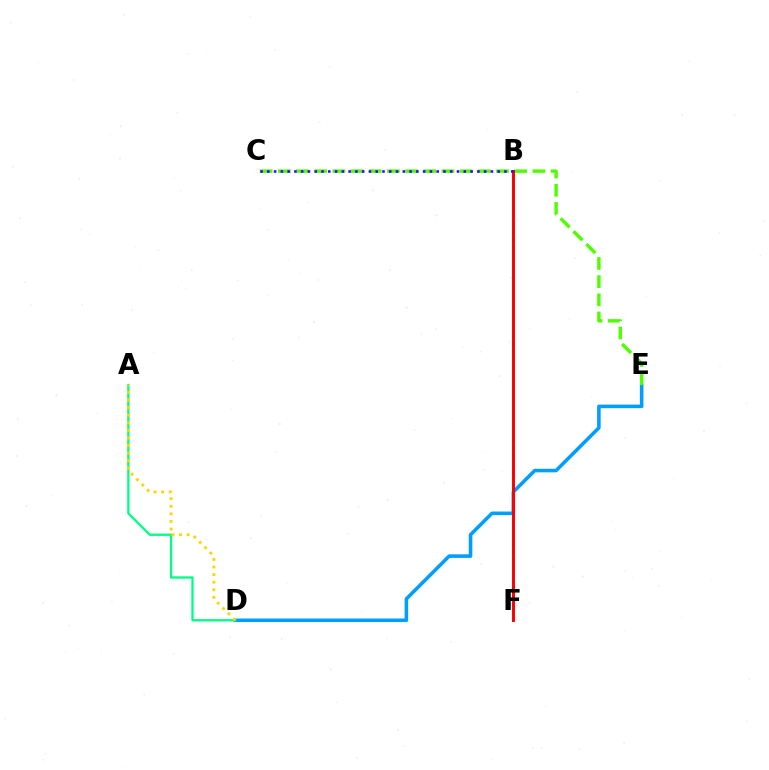{('B', 'F'): [{'color': '#ff00ed', 'line_style': 'dotted', 'thickness': 2.02}, {'color': '#ff0000', 'line_style': 'solid', 'thickness': 2.12}], ('D', 'E'): [{'color': '#009eff', 'line_style': 'solid', 'thickness': 2.56}], ('C', 'E'): [{'color': '#4fff00', 'line_style': 'dashed', 'thickness': 2.47}], ('A', 'D'): [{'color': '#00ff86', 'line_style': 'solid', 'thickness': 1.65}, {'color': '#ffd500', 'line_style': 'dotted', 'thickness': 2.06}], ('B', 'C'): [{'color': '#3700ff', 'line_style': 'dotted', 'thickness': 1.84}]}